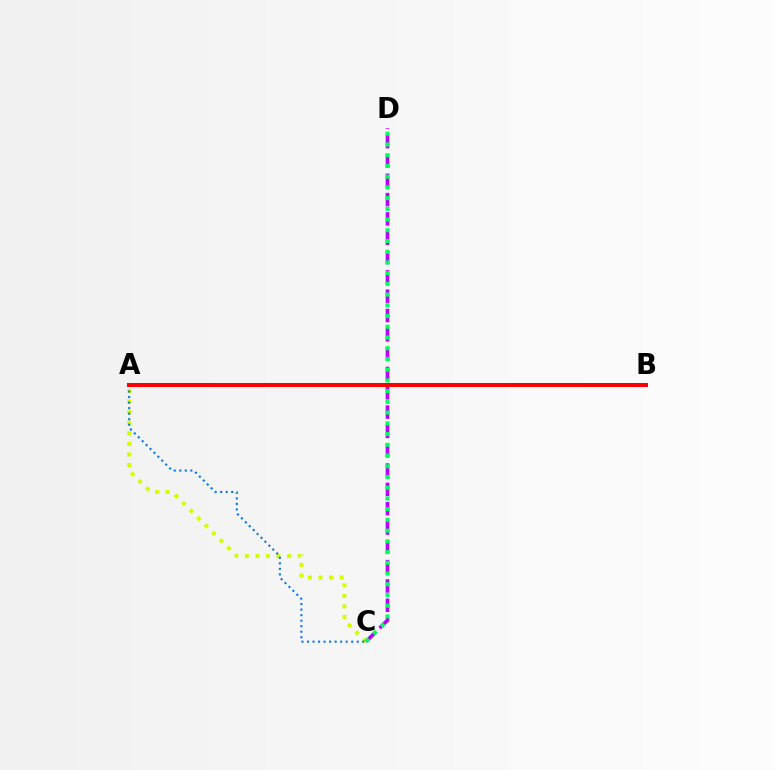{('A', 'C'): [{'color': '#d1ff00', 'line_style': 'dotted', 'thickness': 2.87}, {'color': '#0074ff', 'line_style': 'dotted', 'thickness': 1.5}], ('C', 'D'): [{'color': '#b900ff', 'line_style': 'dashed', 'thickness': 2.62}, {'color': '#00ff5c', 'line_style': 'dotted', 'thickness': 2.91}], ('A', 'B'): [{'color': '#ff0000', 'line_style': 'solid', 'thickness': 2.9}]}